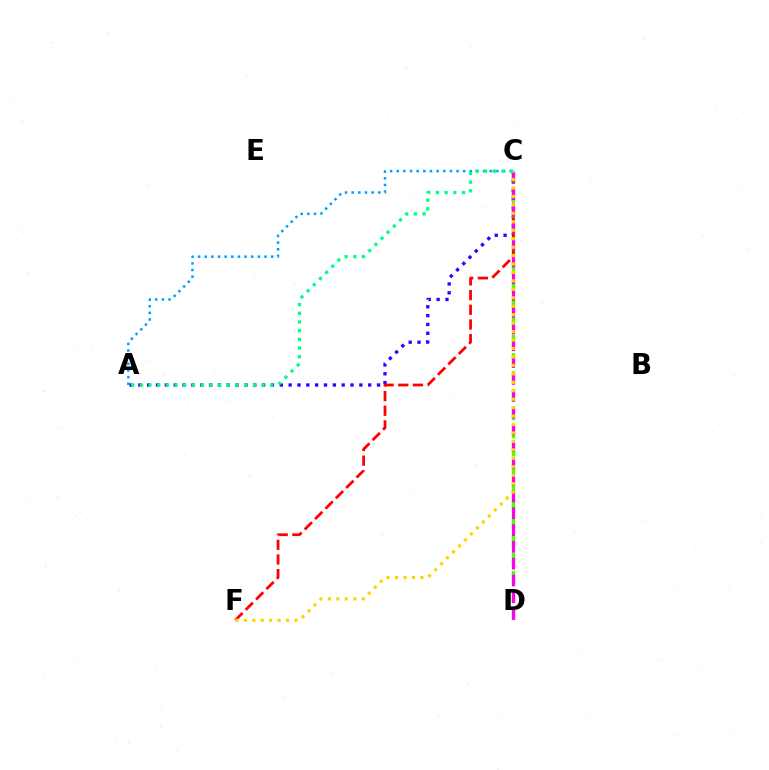{('A', 'C'): [{'color': '#3700ff', 'line_style': 'dotted', 'thickness': 2.4}, {'color': '#009eff', 'line_style': 'dotted', 'thickness': 1.81}, {'color': '#00ff86', 'line_style': 'dotted', 'thickness': 2.36}], ('C', 'D'): [{'color': '#4fff00', 'line_style': 'dashed', 'thickness': 2.47}, {'color': '#ff00ed', 'line_style': 'dashed', 'thickness': 2.28}], ('C', 'F'): [{'color': '#ff0000', 'line_style': 'dashed', 'thickness': 1.99}, {'color': '#ffd500', 'line_style': 'dotted', 'thickness': 2.3}]}